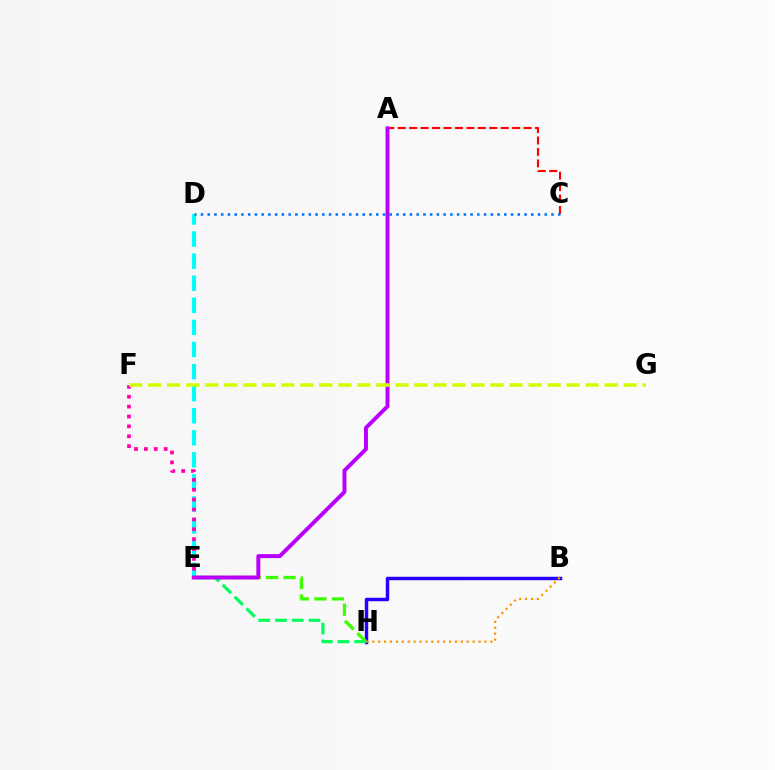{('A', 'C'): [{'color': '#ff0000', 'line_style': 'dashed', 'thickness': 1.55}], ('D', 'E'): [{'color': '#00fff6', 'line_style': 'dashed', 'thickness': 3.0}], ('B', 'H'): [{'color': '#2500ff', 'line_style': 'solid', 'thickness': 2.49}, {'color': '#ff9400', 'line_style': 'dotted', 'thickness': 1.6}], ('E', 'H'): [{'color': '#3dff00', 'line_style': 'dashed', 'thickness': 2.37}, {'color': '#00ff5c', 'line_style': 'dashed', 'thickness': 2.28}], ('A', 'E'): [{'color': '#b900ff', 'line_style': 'solid', 'thickness': 2.84}], ('E', 'F'): [{'color': '#ff00ac', 'line_style': 'dotted', 'thickness': 2.68}], ('C', 'D'): [{'color': '#0074ff', 'line_style': 'dotted', 'thickness': 1.83}], ('F', 'G'): [{'color': '#d1ff00', 'line_style': 'dashed', 'thickness': 2.58}]}